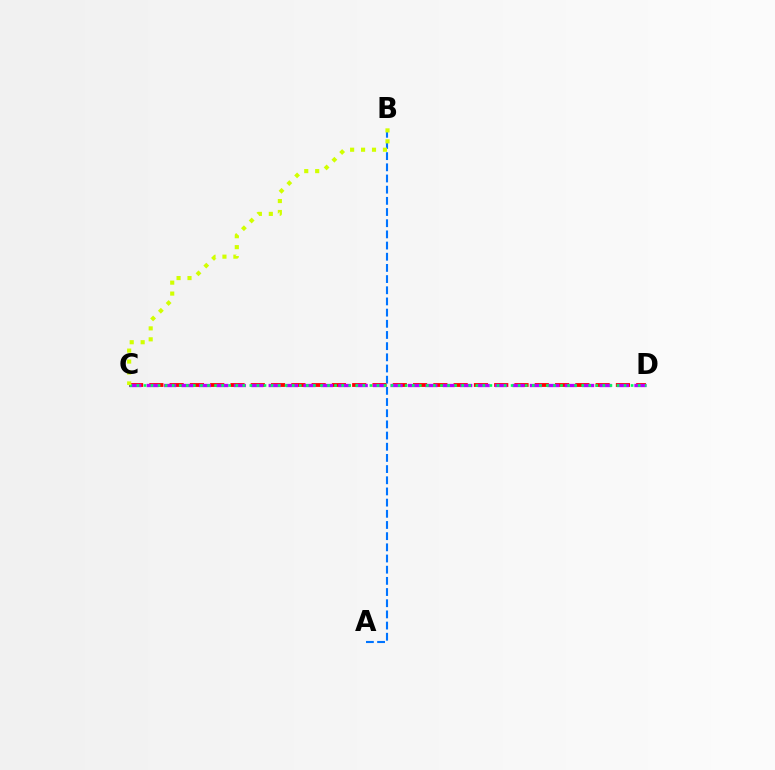{('C', 'D'): [{'color': '#ff0000', 'line_style': 'dashed', 'thickness': 2.76}, {'color': '#b900ff', 'line_style': 'dashed', 'thickness': 2.37}, {'color': '#00ff5c', 'line_style': 'dotted', 'thickness': 1.92}], ('A', 'B'): [{'color': '#0074ff', 'line_style': 'dashed', 'thickness': 1.52}], ('B', 'C'): [{'color': '#d1ff00', 'line_style': 'dotted', 'thickness': 2.97}]}